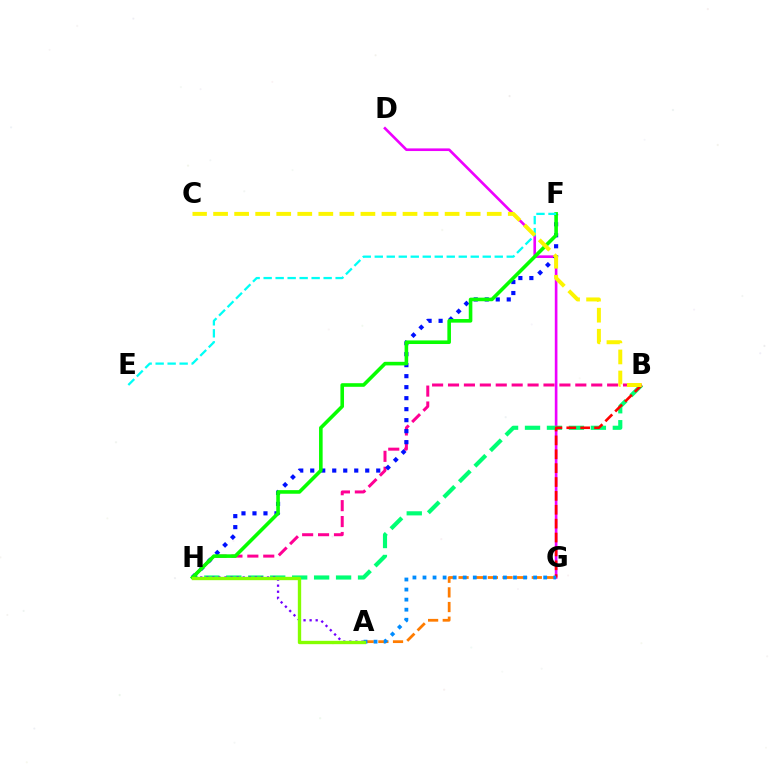{('D', 'G'): [{'color': '#ee00ff', 'line_style': 'solid', 'thickness': 1.9}], ('B', 'H'): [{'color': '#00ff74', 'line_style': 'dashed', 'thickness': 2.98}, {'color': '#ff0094', 'line_style': 'dashed', 'thickness': 2.16}], ('A', 'H'): [{'color': '#7200ff', 'line_style': 'dotted', 'thickness': 1.65}, {'color': '#84ff00', 'line_style': 'solid', 'thickness': 2.41}], ('B', 'G'): [{'color': '#ff0000', 'line_style': 'dashed', 'thickness': 1.89}], ('A', 'G'): [{'color': '#ff7c00', 'line_style': 'dashed', 'thickness': 1.99}, {'color': '#008cff', 'line_style': 'dotted', 'thickness': 2.73}], ('F', 'H'): [{'color': '#0010ff', 'line_style': 'dotted', 'thickness': 2.99}, {'color': '#08ff00', 'line_style': 'solid', 'thickness': 2.59}], ('E', 'F'): [{'color': '#00fff6', 'line_style': 'dashed', 'thickness': 1.63}], ('B', 'C'): [{'color': '#fcf500', 'line_style': 'dashed', 'thickness': 2.86}]}